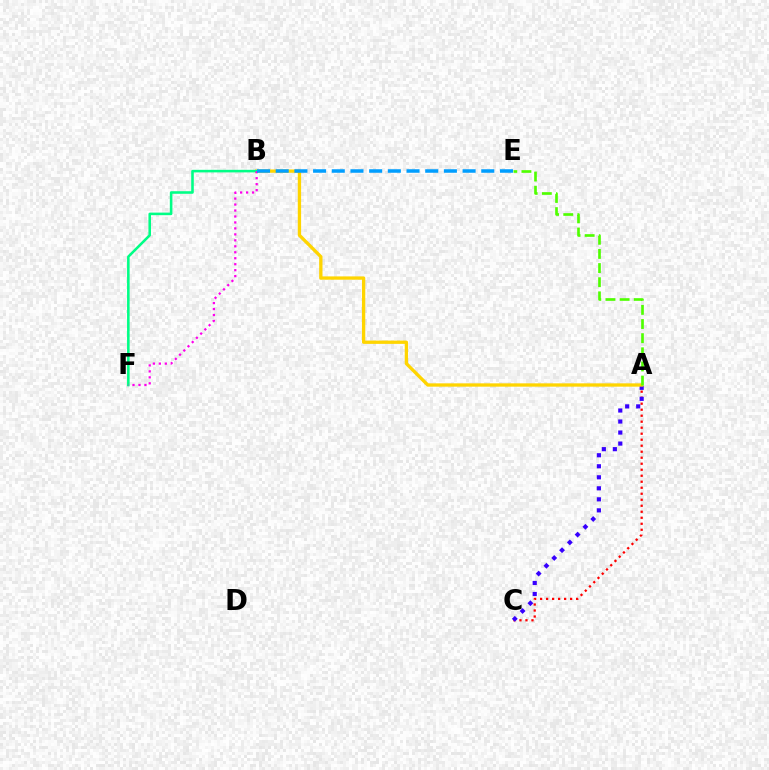{('A', 'C'): [{'color': '#ff0000', 'line_style': 'dotted', 'thickness': 1.63}, {'color': '#3700ff', 'line_style': 'dotted', 'thickness': 2.99}], ('A', 'B'): [{'color': '#ffd500', 'line_style': 'solid', 'thickness': 2.38}], ('B', 'F'): [{'color': '#00ff86', 'line_style': 'solid', 'thickness': 1.85}, {'color': '#ff00ed', 'line_style': 'dotted', 'thickness': 1.62}], ('A', 'E'): [{'color': '#4fff00', 'line_style': 'dashed', 'thickness': 1.92}], ('B', 'E'): [{'color': '#009eff', 'line_style': 'dashed', 'thickness': 2.54}]}